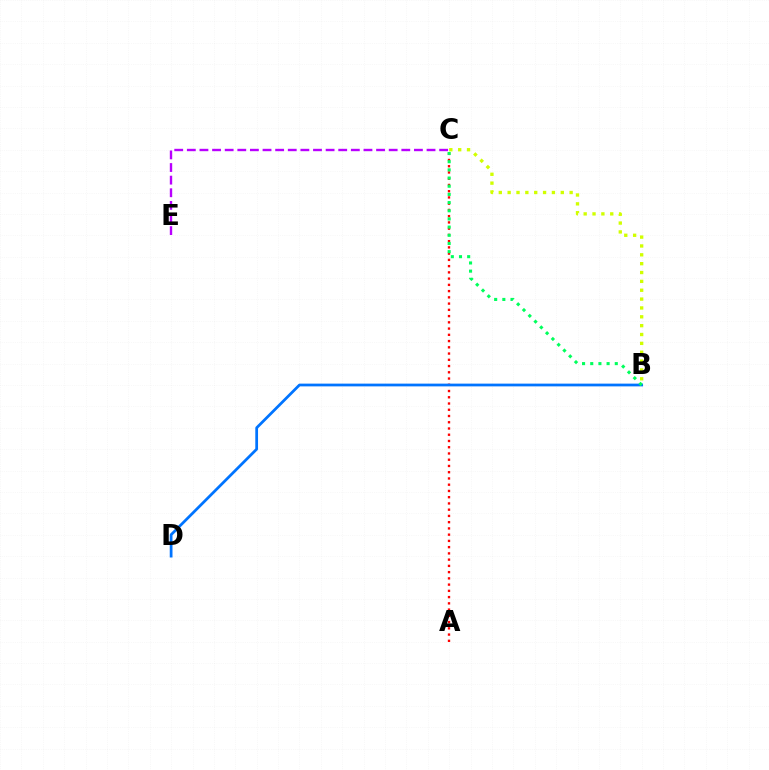{('A', 'C'): [{'color': '#ff0000', 'line_style': 'dotted', 'thickness': 1.7}], ('B', 'C'): [{'color': '#d1ff00', 'line_style': 'dotted', 'thickness': 2.41}, {'color': '#00ff5c', 'line_style': 'dotted', 'thickness': 2.22}], ('B', 'D'): [{'color': '#0074ff', 'line_style': 'solid', 'thickness': 1.98}], ('C', 'E'): [{'color': '#b900ff', 'line_style': 'dashed', 'thickness': 1.71}]}